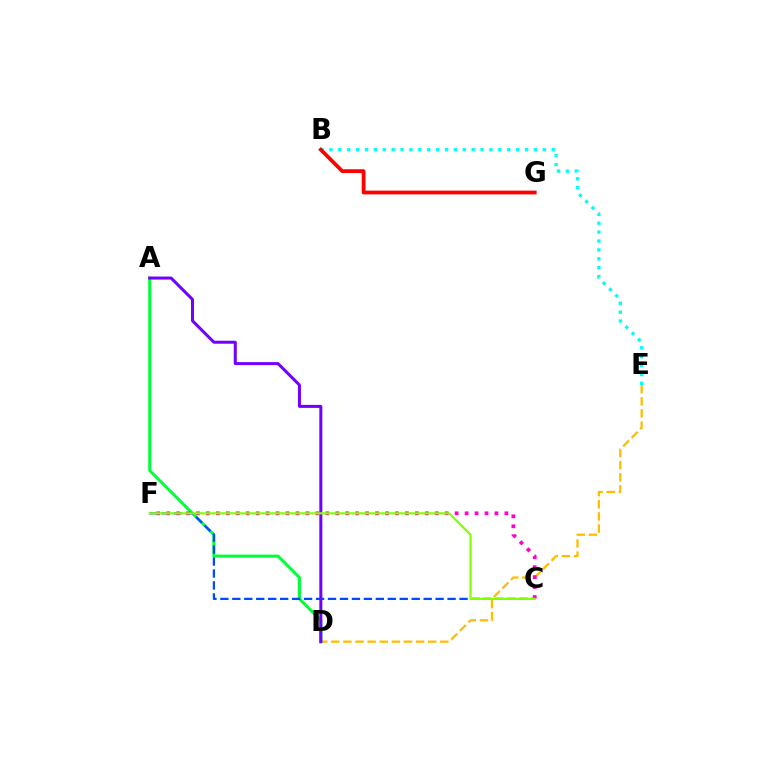{('D', 'E'): [{'color': '#ffbd00', 'line_style': 'dashed', 'thickness': 1.65}], ('A', 'D'): [{'color': '#00ff39', 'line_style': 'solid', 'thickness': 2.18}, {'color': '#7200ff', 'line_style': 'solid', 'thickness': 2.17}], ('C', 'F'): [{'color': '#004bff', 'line_style': 'dashed', 'thickness': 1.62}, {'color': '#ff00cf', 'line_style': 'dotted', 'thickness': 2.7}, {'color': '#84ff00', 'line_style': 'solid', 'thickness': 1.59}], ('B', 'E'): [{'color': '#00fff6', 'line_style': 'dotted', 'thickness': 2.42}], ('B', 'G'): [{'color': '#ff0000', 'line_style': 'solid', 'thickness': 2.71}]}